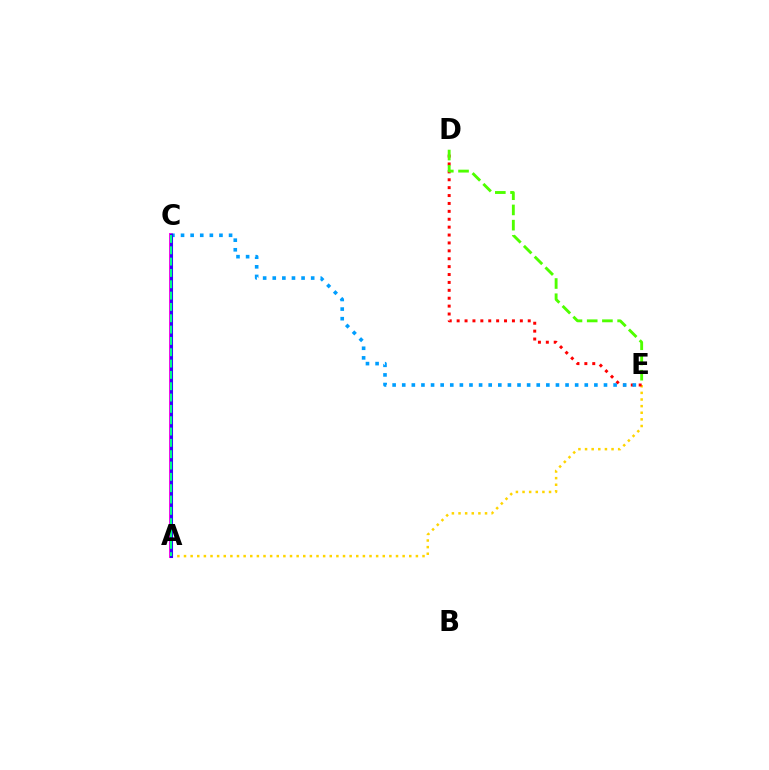{('A', 'E'): [{'color': '#ffd500', 'line_style': 'dotted', 'thickness': 1.8}], ('A', 'C'): [{'color': '#ff00ed', 'line_style': 'solid', 'thickness': 2.83}, {'color': '#3700ff', 'line_style': 'solid', 'thickness': 2.21}, {'color': '#00ff86', 'line_style': 'dashed', 'thickness': 1.54}], ('D', 'E'): [{'color': '#ff0000', 'line_style': 'dotted', 'thickness': 2.15}, {'color': '#4fff00', 'line_style': 'dashed', 'thickness': 2.07}], ('C', 'E'): [{'color': '#009eff', 'line_style': 'dotted', 'thickness': 2.61}]}